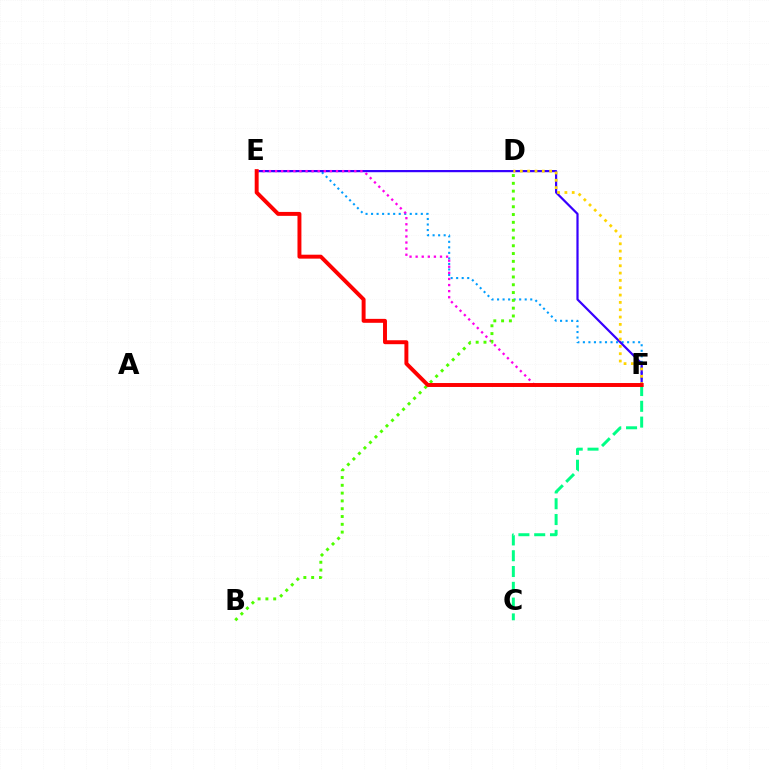{('E', 'F'): [{'color': '#009eff', 'line_style': 'dotted', 'thickness': 1.5}, {'color': '#3700ff', 'line_style': 'solid', 'thickness': 1.58}, {'color': '#ff00ed', 'line_style': 'dotted', 'thickness': 1.66}, {'color': '#ff0000', 'line_style': 'solid', 'thickness': 2.84}], ('D', 'F'): [{'color': '#ffd500', 'line_style': 'dotted', 'thickness': 1.99}], ('C', 'F'): [{'color': '#00ff86', 'line_style': 'dashed', 'thickness': 2.15}], ('B', 'D'): [{'color': '#4fff00', 'line_style': 'dotted', 'thickness': 2.12}]}